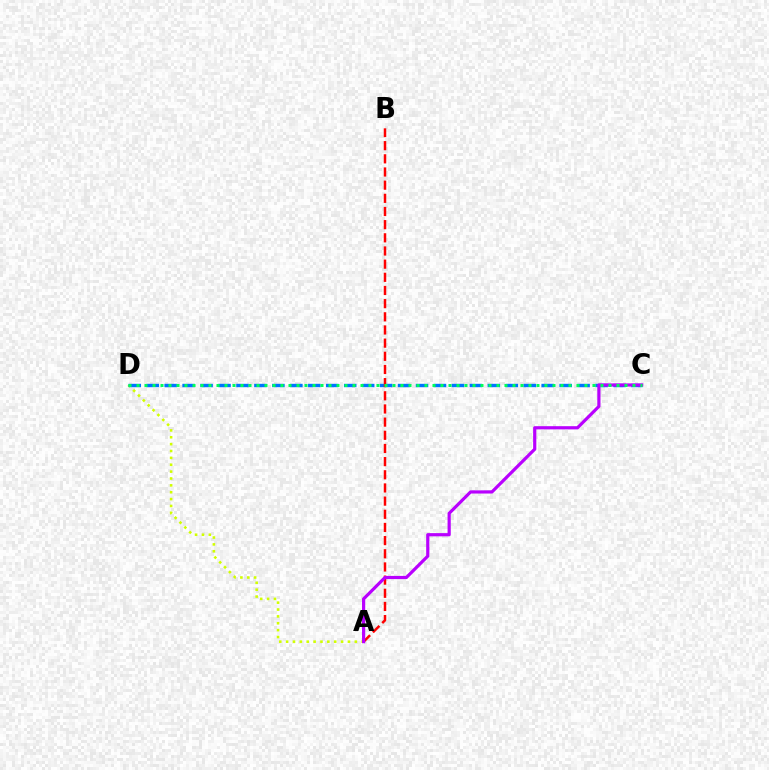{('A', 'D'): [{'color': '#d1ff00', 'line_style': 'dotted', 'thickness': 1.87}], ('C', 'D'): [{'color': '#0074ff', 'line_style': 'dashed', 'thickness': 2.44}, {'color': '#00ff5c', 'line_style': 'dotted', 'thickness': 2.17}], ('A', 'B'): [{'color': '#ff0000', 'line_style': 'dashed', 'thickness': 1.79}], ('A', 'C'): [{'color': '#b900ff', 'line_style': 'solid', 'thickness': 2.3}]}